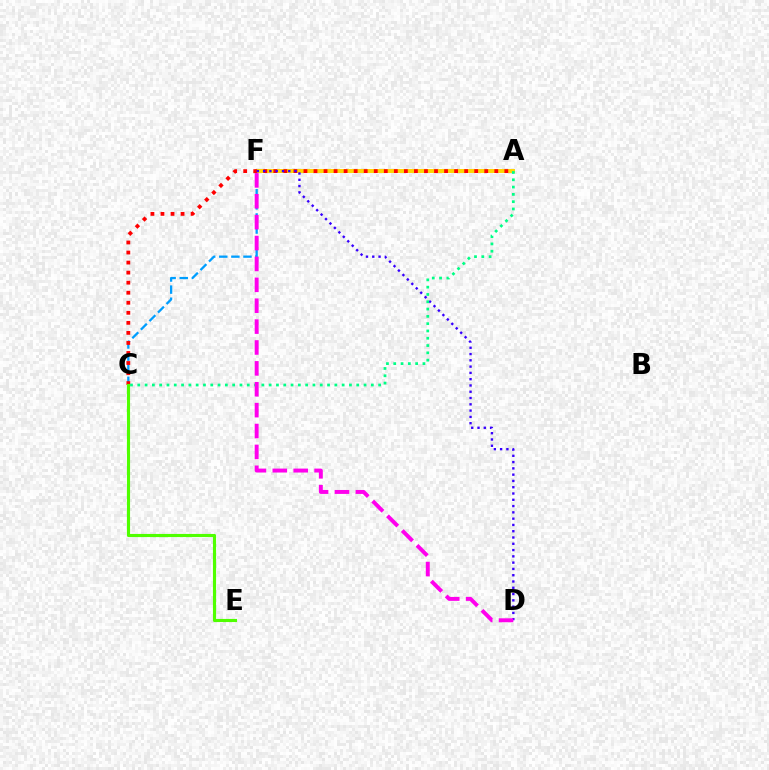{('C', 'F'): [{'color': '#009eff', 'line_style': 'dashed', 'thickness': 1.64}], ('A', 'F'): [{'color': '#ffd500', 'line_style': 'solid', 'thickness': 2.83}], ('A', 'C'): [{'color': '#ff0000', 'line_style': 'dotted', 'thickness': 2.73}, {'color': '#00ff86', 'line_style': 'dotted', 'thickness': 1.98}], ('D', 'F'): [{'color': '#3700ff', 'line_style': 'dotted', 'thickness': 1.71}, {'color': '#ff00ed', 'line_style': 'dashed', 'thickness': 2.84}], ('C', 'E'): [{'color': '#4fff00', 'line_style': 'solid', 'thickness': 2.25}]}